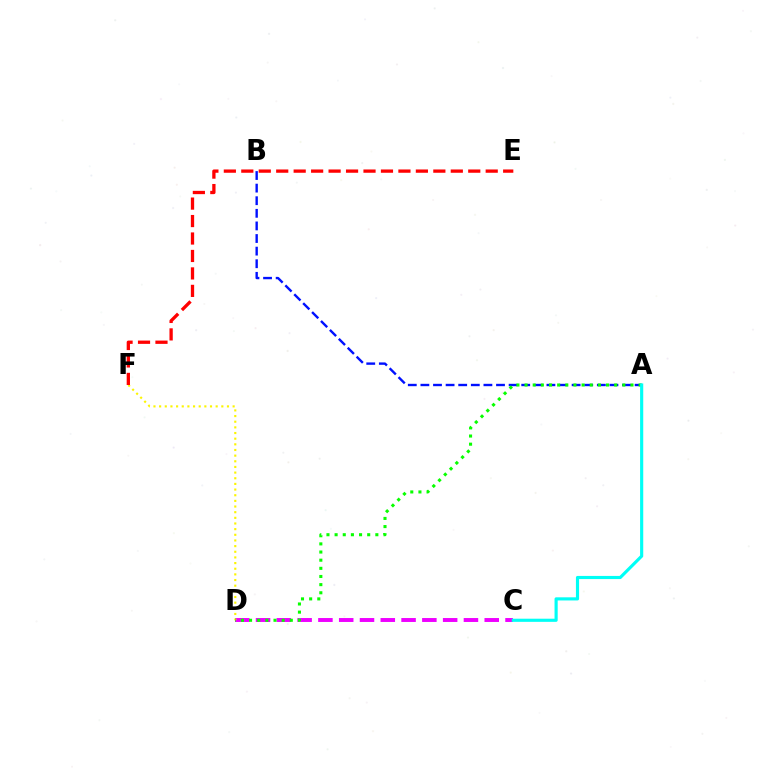{('A', 'B'): [{'color': '#0010ff', 'line_style': 'dashed', 'thickness': 1.71}], ('C', 'D'): [{'color': '#ee00ff', 'line_style': 'dashed', 'thickness': 2.82}], ('D', 'F'): [{'color': '#fcf500', 'line_style': 'dotted', 'thickness': 1.54}], ('A', 'D'): [{'color': '#08ff00', 'line_style': 'dotted', 'thickness': 2.21}], ('E', 'F'): [{'color': '#ff0000', 'line_style': 'dashed', 'thickness': 2.37}], ('A', 'C'): [{'color': '#00fff6', 'line_style': 'solid', 'thickness': 2.26}]}